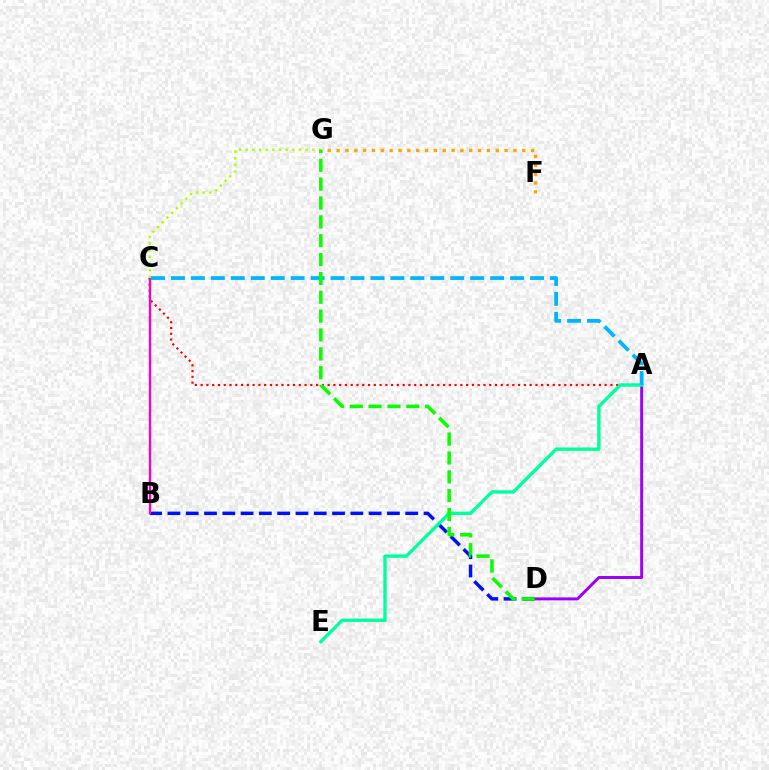{('A', 'C'): [{'color': '#ff0000', 'line_style': 'dotted', 'thickness': 1.57}, {'color': '#00b5ff', 'line_style': 'dashed', 'thickness': 2.71}], ('B', 'D'): [{'color': '#0010ff', 'line_style': 'dashed', 'thickness': 2.48}], ('A', 'D'): [{'color': '#9b00ff', 'line_style': 'solid', 'thickness': 2.13}], ('F', 'G'): [{'color': '#ffa500', 'line_style': 'dotted', 'thickness': 2.4}], ('A', 'E'): [{'color': '#00ff9d', 'line_style': 'solid', 'thickness': 2.42}], ('B', 'C'): [{'color': '#ff00bd', 'line_style': 'solid', 'thickness': 1.67}], ('C', 'G'): [{'color': '#b3ff00', 'line_style': 'dotted', 'thickness': 1.81}], ('D', 'G'): [{'color': '#08ff00', 'line_style': 'dashed', 'thickness': 2.56}]}